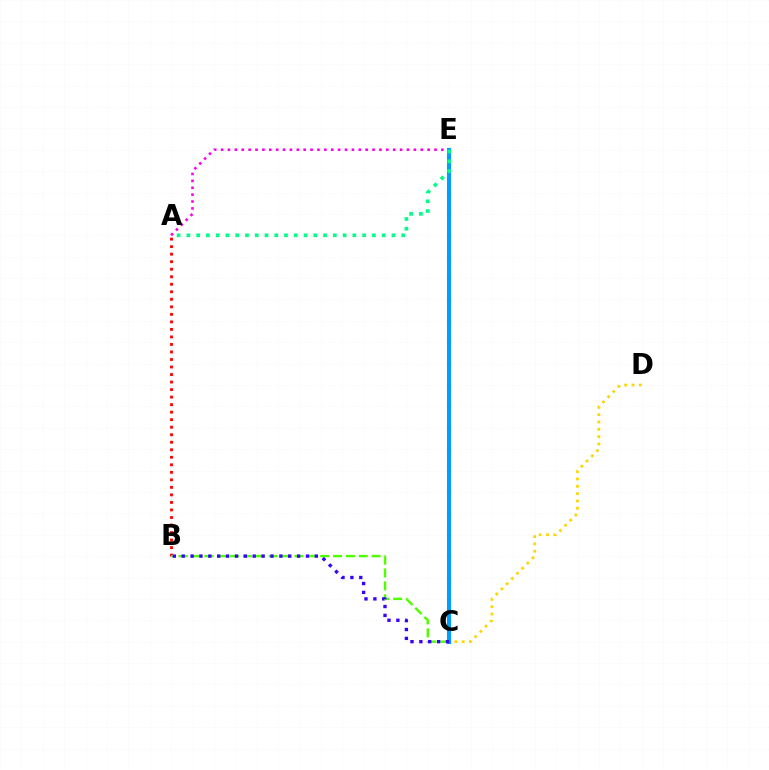{('A', 'B'): [{'color': '#ff0000', 'line_style': 'dotted', 'thickness': 2.04}], ('C', 'D'): [{'color': '#ffd500', 'line_style': 'dotted', 'thickness': 1.99}], ('B', 'C'): [{'color': '#4fff00', 'line_style': 'dashed', 'thickness': 1.75}, {'color': '#3700ff', 'line_style': 'dotted', 'thickness': 2.41}], ('A', 'E'): [{'color': '#ff00ed', 'line_style': 'dotted', 'thickness': 1.87}, {'color': '#00ff86', 'line_style': 'dotted', 'thickness': 2.65}], ('C', 'E'): [{'color': '#009eff', 'line_style': 'solid', 'thickness': 2.92}]}